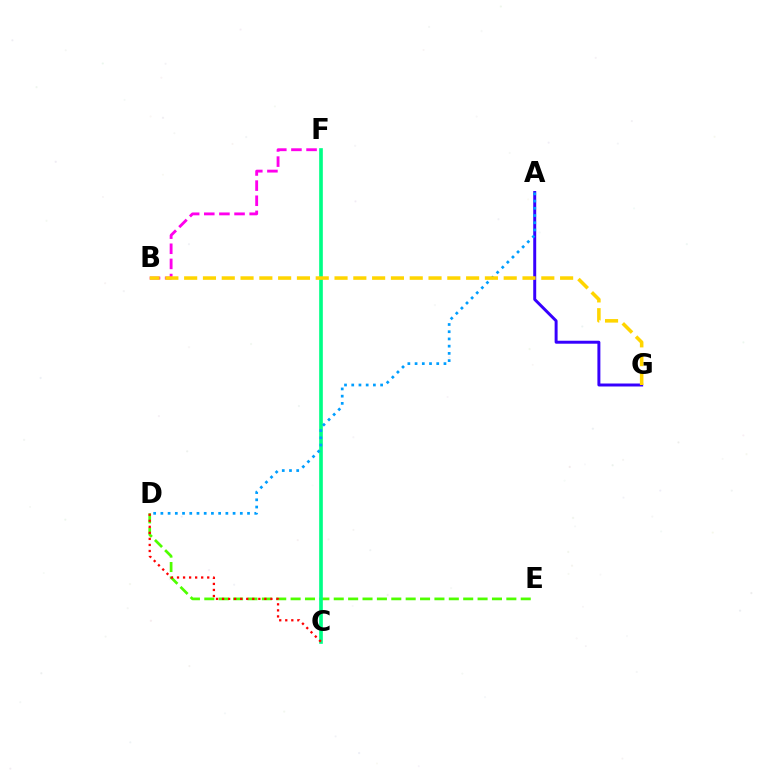{('D', 'E'): [{'color': '#4fff00', 'line_style': 'dashed', 'thickness': 1.95}], ('C', 'F'): [{'color': '#00ff86', 'line_style': 'solid', 'thickness': 2.63}], ('A', 'G'): [{'color': '#3700ff', 'line_style': 'solid', 'thickness': 2.14}], ('B', 'F'): [{'color': '#ff00ed', 'line_style': 'dashed', 'thickness': 2.06}], ('C', 'D'): [{'color': '#ff0000', 'line_style': 'dotted', 'thickness': 1.64}], ('A', 'D'): [{'color': '#009eff', 'line_style': 'dotted', 'thickness': 1.96}], ('B', 'G'): [{'color': '#ffd500', 'line_style': 'dashed', 'thickness': 2.55}]}